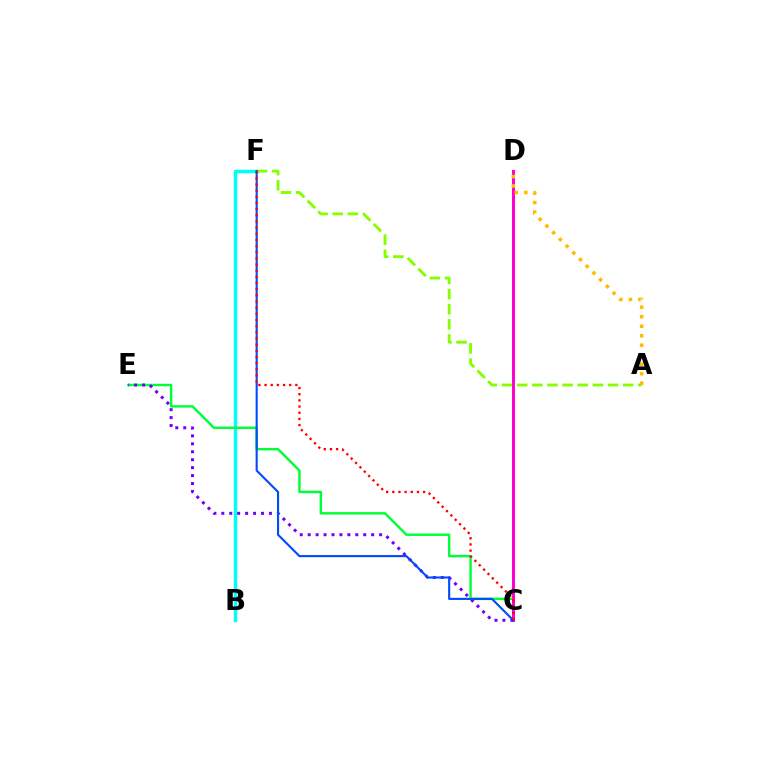{('B', 'F'): [{'color': '#00fff6', 'line_style': 'solid', 'thickness': 2.52}], ('A', 'F'): [{'color': '#84ff00', 'line_style': 'dashed', 'thickness': 2.06}], ('C', 'E'): [{'color': '#00ff39', 'line_style': 'solid', 'thickness': 1.76}, {'color': '#7200ff', 'line_style': 'dotted', 'thickness': 2.16}], ('C', 'D'): [{'color': '#ff00cf', 'line_style': 'solid', 'thickness': 2.15}], ('C', 'F'): [{'color': '#004bff', 'line_style': 'solid', 'thickness': 1.52}, {'color': '#ff0000', 'line_style': 'dotted', 'thickness': 1.67}], ('A', 'D'): [{'color': '#ffbd00', 'line_style': 'dotted', 'thickness': 2.58}]}